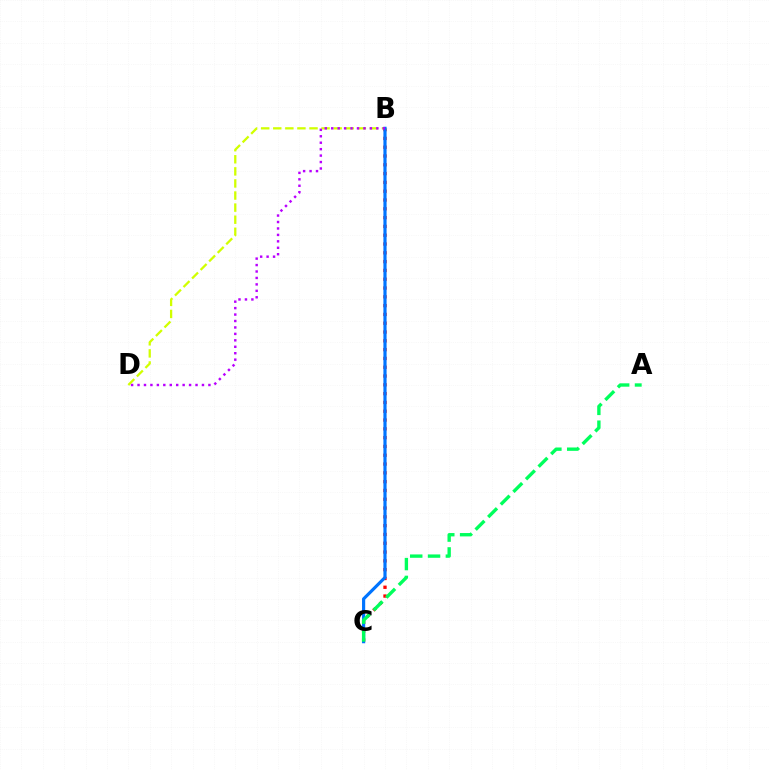{('B', 'C'): [{'color': '#ff0000', 'line_style': 'dotted', 'thickness': 2.39}, {'color': '#0074ff', 'line_style': 'solid', 'thickness': 2.28}], ('B', 'D'): [{'color': '#d1ff00', 'line_style': 'dashed', 'thickness': 1.64}, {'color': '#b900ff', 'line_style': 'dotted', 'thickness': 1.75}], ('A', 'C'): [{'color': '#00ff5c', 'line_style': 'dashed', 'thickness': 2.42}]}